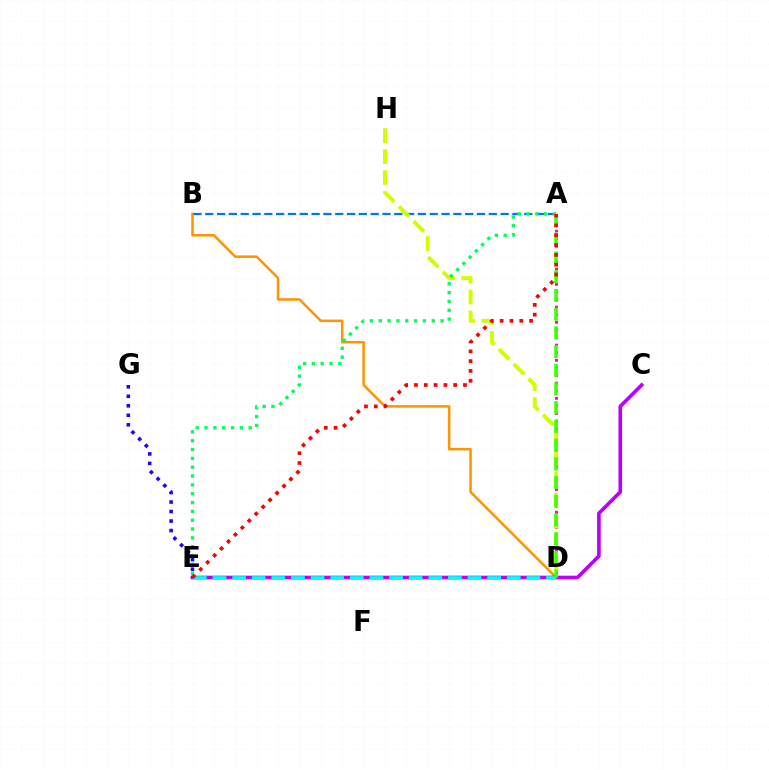{('B', 'D'): [{'color': '#ff9400', 'line_style': 'solid', 'thickness': 1.82}], ('A', 'D'): [{'color': '#ff00ac', 'line_style': 'dotted', 'thickness': 2.06}, {'color': '#3dff00', 'line_style': 'dashed', 'thickness': 2.54}], ('C', 'E'): [{'color': '#b900ff', 'line_style': 'solid', 'thickness': 2.62}], ('A', 'B'): [{'color': '#0074ff', 'line_style': 'dashed', 'thickness': 1.6}], ('D', 'H'): [{'color': '#d1ff00', 'line_style': 'dashed', 'thickness': 2.84}], ('D', 'E'): [{'color': '#00fff6', 'line_style': 'dashed', 'thickness': 2.67}], ('A', 'E'): [{'color': '#00ff5c', 'line_style': 'dotted', 'thickness': 2.4}, {'color': '#ff0000', 'line_style': 'dotted', 'thickness': 2.66}], ('E', 'G'): [{'color': '#2500ff', 'line_style': 'dotted', 'thickness': 2.58}]}